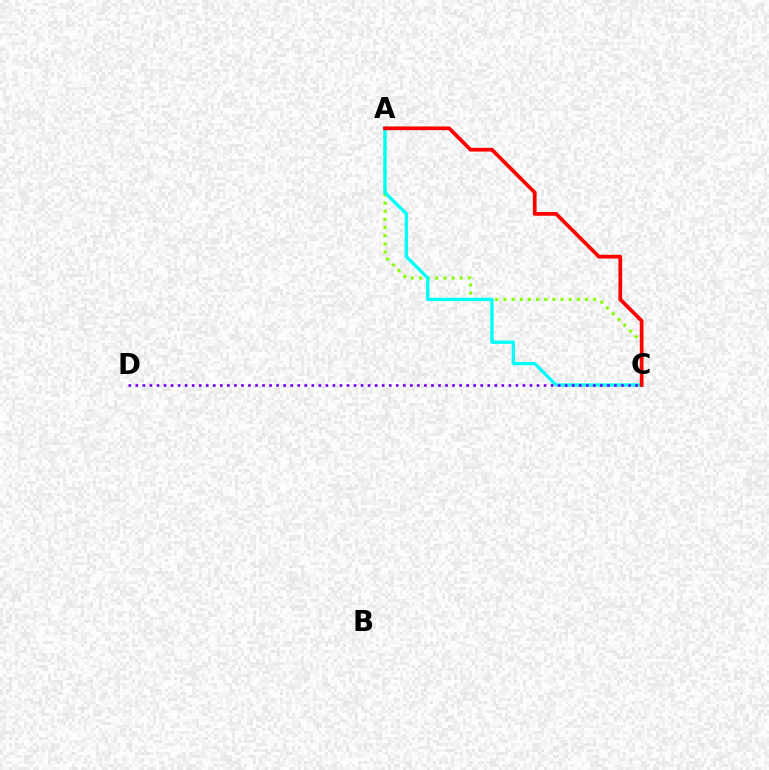{('A', 'C'): [{'color': '#84ff00', 'line_style': 'dotted', 'thickness': 2.21}, {'color': '#00fff6', 'line_style': 'solid', 'thickness': 2.41}, {'color': '#ff0000', 'line_style': 'solid', 'thickness': 2.69}], ('C', 'D'): [{'color': '#7200ff', 'line_style': 'dotted', 'thickness': 1.91}]}